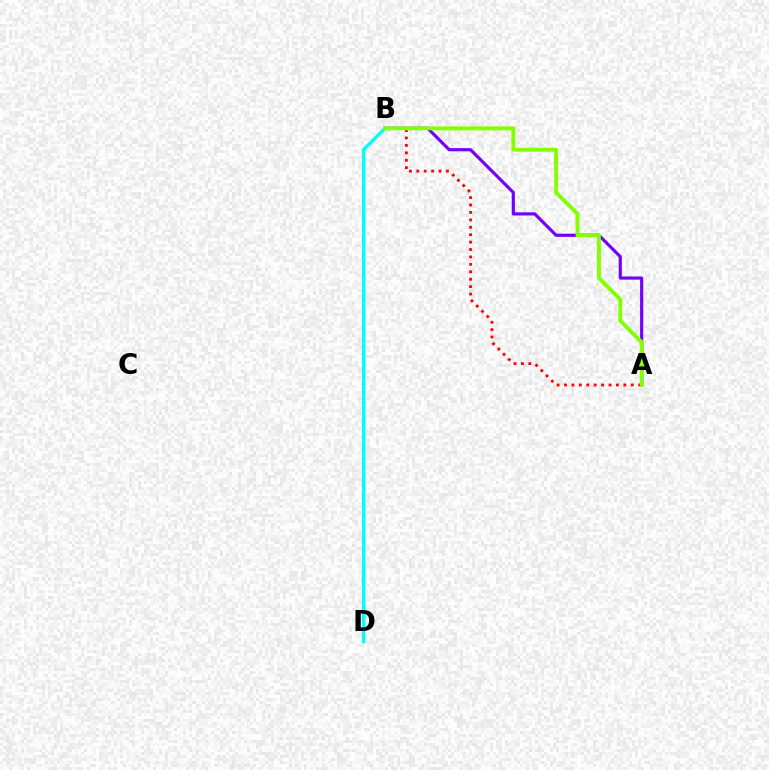{('B', 'D'): [{'color': '#00fff6', 'line_style': 'solid', 'thickness': 2.43}], ('A', 'B'): [{'color': '#7200ff', 'line_style': 'solid', 'thickness': 2.27}, {'color': '#ff0000', 'line_style': 'dotted', 'thickness': 2.02}, {'color': '#84ff00', 'line_style': 'solid', 'thickness': 2.81}]}